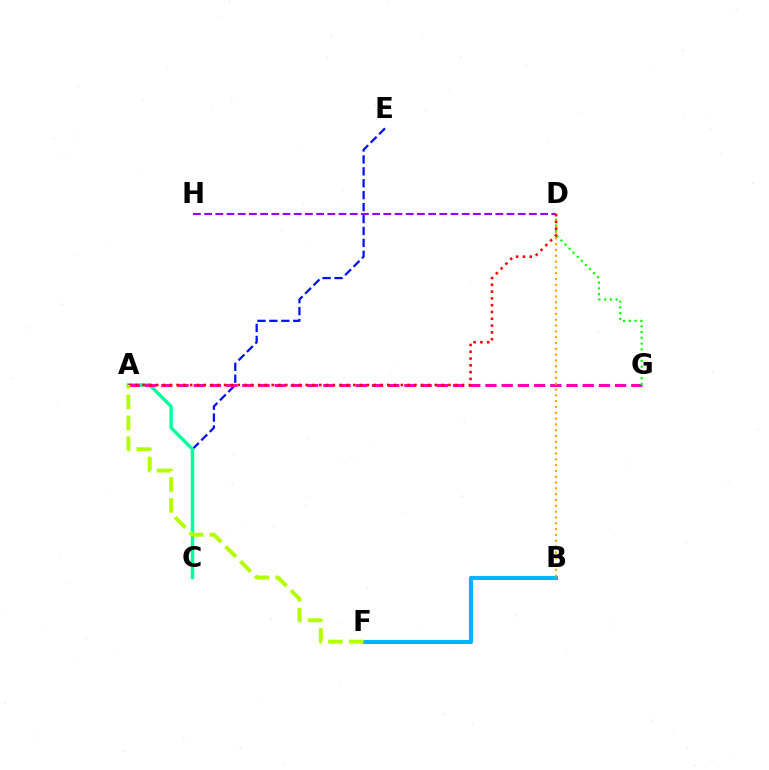{('B', 'F'): [{'color': '#00b5ff', 'line_style': 'solid', 'thickness': 2.95}], ('C', 'E'): [{'color': '#0010ff', 'line_style': 'dashed', 'thickness': 1.62}], ('A', 'C'): [{'color': '#00ff9d', 'line_style': 'solid', 'thickness': 2.46}], ('A', 'G'): [{'color': '#ff00bd', 'line_style': 'dashed', 'thickness': 2.2}], ('D', 'G'): [{'color': '#08ff00', 'line_style': 'dotted', 'thickness': 1.57}], ('D', 'H'): [{'color': '#9b00ff', 'line_style': 'dashed', 'thickness': 1.52}], ('B', 'D'): [{'color': '#ffa500', 'line_style': 'dotted', 'thickness': 1.58}], ('A', 'D'): [{'color': '#ff0000', 'line_style': 'dotted', 'thickness': 1.85}], ('A', 'F'): [{'color': '#b3ff00', 'line_style': 'dashed', 'thickness': 2.84}]}